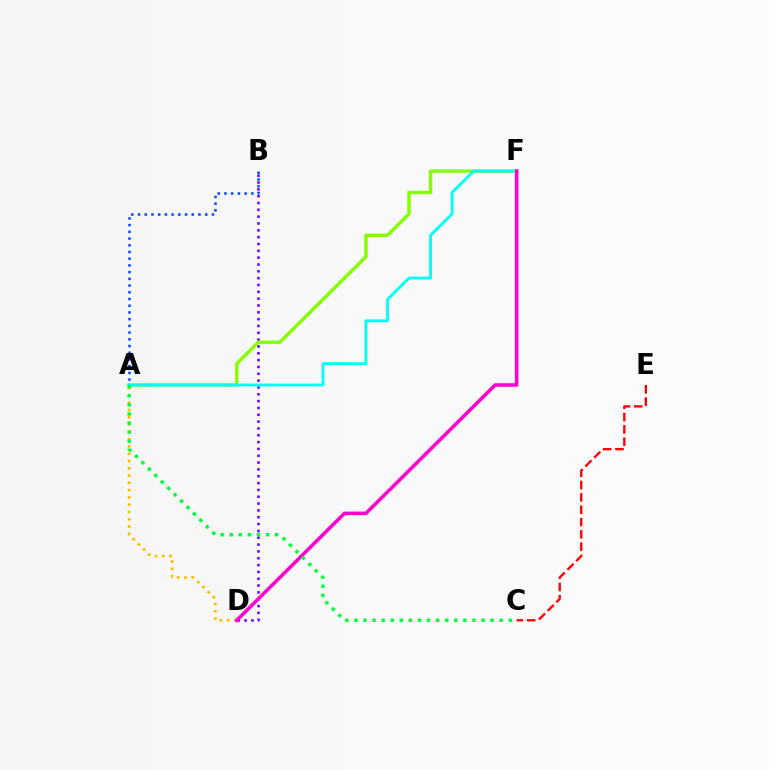{('B', 'D'): [{'color': '#7200ff', 'line_style': 'dotted', 'thickness': 1.86}], ('A', 'F'): [{'color': '#84ff00', 'line_style': 'solid', 'thickness': 2.46}, {'color': '#00fff6', 'line_style': 'solid', 'thickness': 2.06}], ('A', 'D'): [{'color': '#ffbd00', 'line_style': 'dotted', 'thickness': 1.98}], ('A', 'B'): [{'color': '#004bff', 'line_style': 'dotted', 'thickness': 1.82}], ('D', 'F'): [{'color': '#ff00cf', 'line_style': 'solid', 'thickness': 2.56}], ('C', 'E'): [{'color': '#ff0000', 'line_style': 'dashed', 'thickness': 1.67}], ('A', 'C'): [{'color': '#00ff39', 'line_style': 'dotted', 'thickness': 2.47}]}